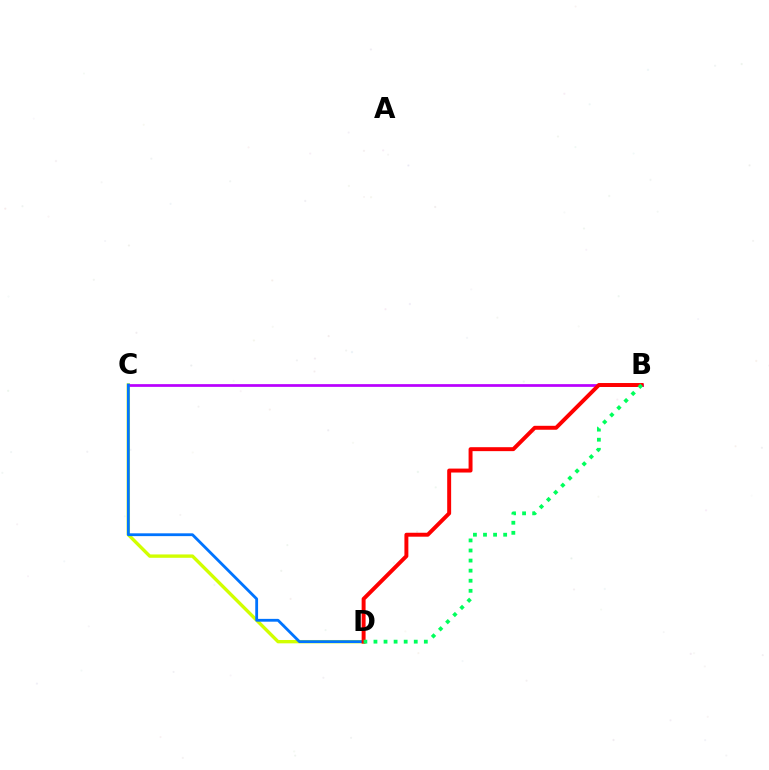{('C', 'D'): [{'color': '#d1ff00', 'line_style': 'solid', 'thickness': 2.42}, {'color': '#0074ff', 'line_style': 'solid', 'thickness': 2.02}], ('B', 'C'): [{'color': '#b900ff', 'line_style': 'solid', 'thickness': 1.96}], ('B', 'D'): [{'color': '#ff0000', 'line_style': 'solid', 'thickness': 2.84}, {'color': '#00ff5c', 'line_style': 'dotted', 'thickness': 2.74}]}